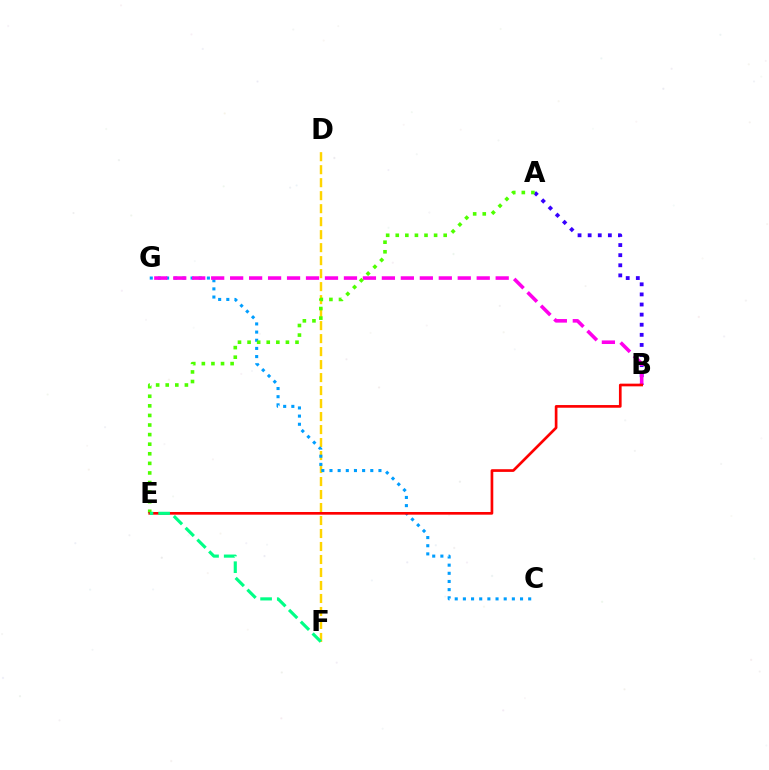{('D', 'F'): [{'color': '#ffd500', 'line_style': 'dashed', 'thickness': 1.77}], ('A', 'B'): [{'color': '#3700ff', 'line_style': 'dotted', 'thickness': 2.75}], ('C', 'G'): [{'color': '#009eff', 'line_style': 'dotted', 'thickness': 2.22}], ('B', 'G'): [{'color': '#ff00ed', 'line_style': 'dashed', 'thickness': 2.58}], ('A', 'E'): [{'color': '#4fff00', 'line_style': 'dotted', 'thickness': 2.6}], ('B', 'E'): [{'color': '#ff0000', 'line_style': 'solid', 'thickness': 1.93}], ('E', 'F'): [{'color': '#00ff86', 'line_style': 'dashed', 'thickness': 2.26}]}